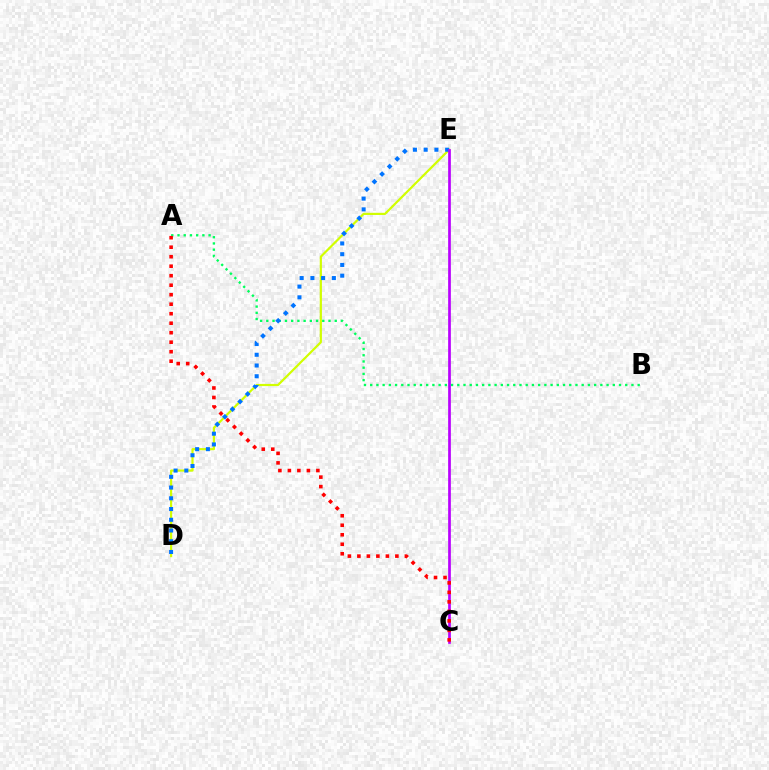{('D', 'E'): [{'color': '#d1ff00', 'line_style': 'solid', 'thickness': 1.57}, {'color': '#0074ff', 'line_style': 'dotted', 'thickness': 2.92}], ('A', 'B'): [{'color': '#00ff5c', 'line_style': 'dotted', 'thickness': 1.69}], ('C', 'E'): [{'color': '#b900ff', 'line_style': 'solid', 'thickness': 1.95}], ('A', 'C'): [{'color': '#ff0000', 'line_style': 'dotted', 'thickness': 2.58}]}